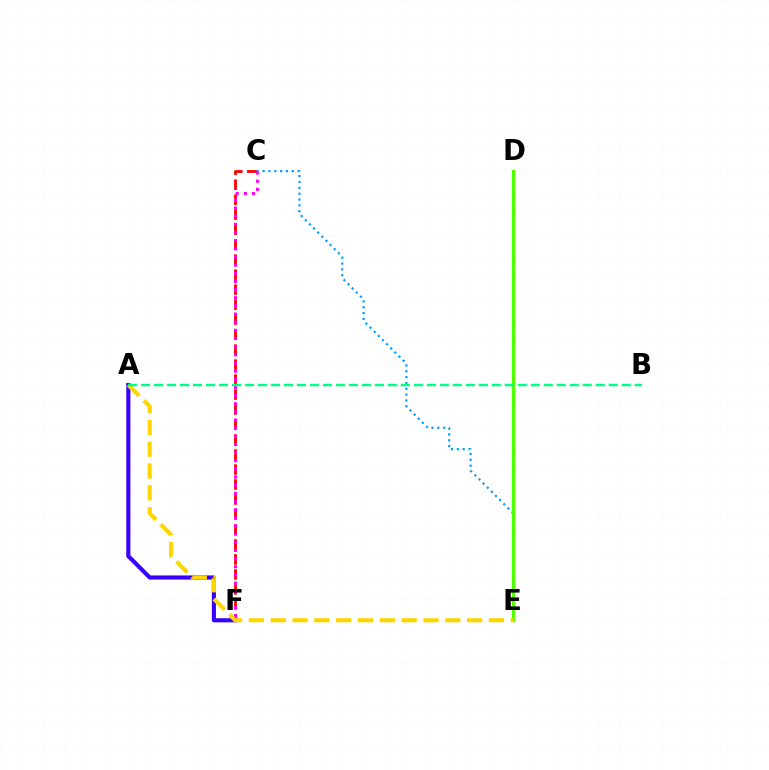{('C', 'F'): [{'color': '#ff0000', 'line_style': 'dashed', 'thickness': 2.04}, {'color': '#ff00ed', 'line_style': 'dotted', 'thickness': 2.21}], ('A', 'F'): [{'color': '#3700ff', 'line_style': 'solid', 'thickness': 2.97}], ('C', 'E'): [{'color': '#009eff', 'line_style': 'dotted', 'thickness': 1.59}], ('D', 'E'): [{'color': '#4fff00', 'line_style': 'solid', 'thickness': 2.44}], ('A', 'E'): [{'color': '#ffd500', 'line_style': 'dashed', 'thickness': 2.97}], ('A', 'B'): [{'color': '#00ff86', 'line_style': 'dashed', 'thickness': 1.76}]}